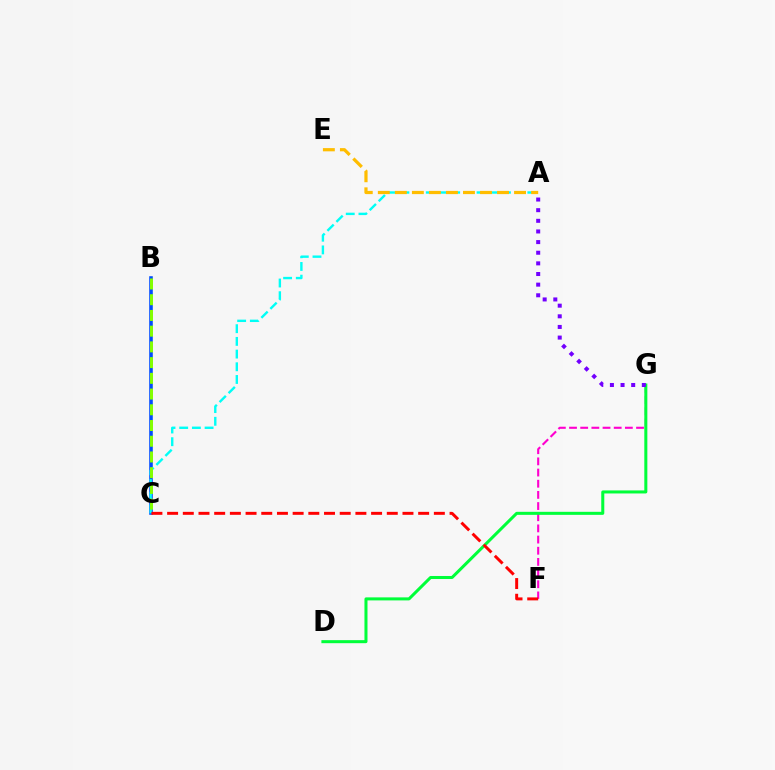{('F', 'G'): [{'color': '#ff00cf', 'line_style': 'dashed', 'thickness': 1.52}], ('B', 'C'): [{'color': '#004bff', 'line_style': 'solid', 'thickness': 2.58}, {'color': '#84ff00', 'line_style': 'dashed', 'thickness': 2.14}], ('A', 'C'): [{'color': '#00fff6', 'line_style': 'dashed', 'thickness': 1.72}], ('D', 'G'): [{'color': '#00ff39', 'line_style': 'solid', 'thickness': 2.18}], ('A', 'G'): [{'color': '#7200ff', 'line_style': 'dotted', 'thickness': 2.89}], ('A', 'E'): [{'color': '#ffbd00', 'line_style': 'dashed', 'thickness': 2.31}], ('C', 'F'): [{'color': '#ff0000', 'line_style': 'dashed', 'thickness': 2.13}]}